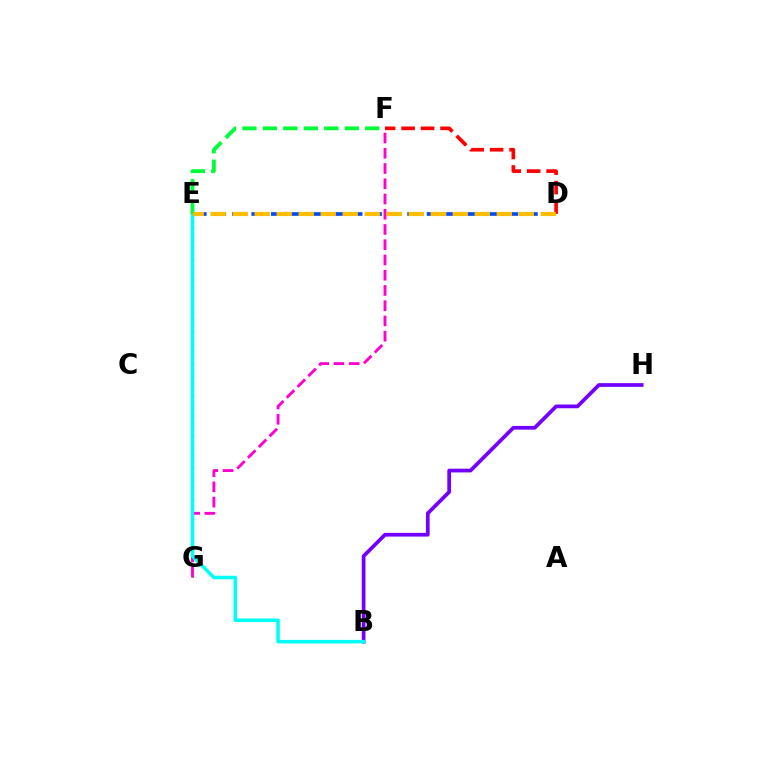{('E', 'G'): [{'color': '#84ff00', 'line_style': 'dotted', 'thickness': 1.76}], ('F', 'G'): [{'color': '#ff00cf', 'line_style': 'dashed', 'thickness': 2.07}], ('D', 'F'): [{'color': '#ff0000', 'line_style': 'dashed', 'thickness': 2.65}], ('D', 'E'): [{'color': '#004bff', 'line_style': 'dashed', 'thickness': 2.65}, {'color': '#ffbd00', 'line_style': 'dashed', 'thickness': 2.99}], ('B', 'H'): [{'color': '#7200ff', 'line_style': 'solid', 'thickness': 2.68}], ('B', 'E'): [{'color': '#00fff6', 'line_style': 'solid', 'thickness': 2.55}], ('E', 'F'): [{'color': '#00ff39', 'line_style': 'dashed', 'thickness': 2.78}]}